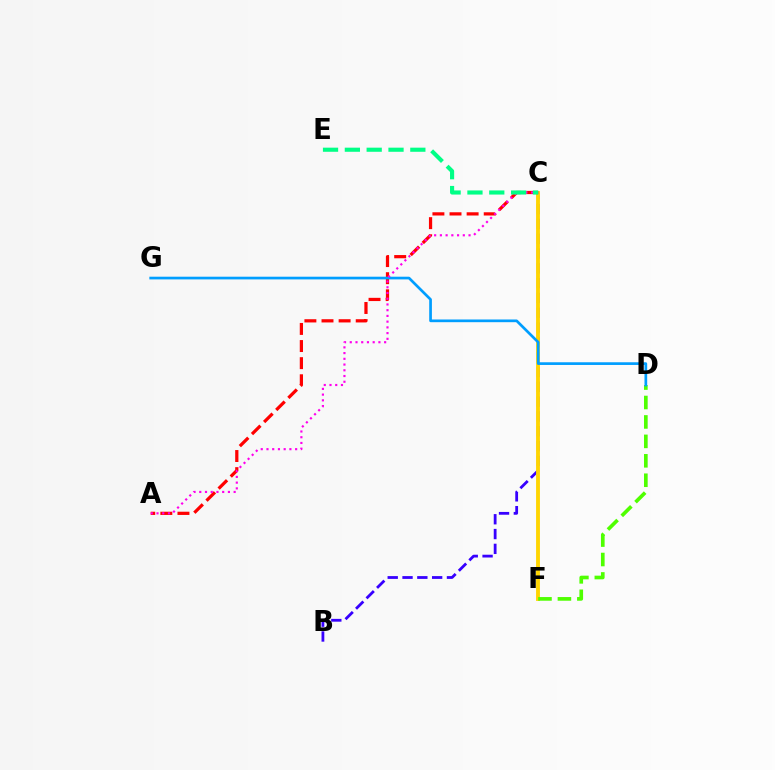{('B', 'C'): [{'color': '#3700ff', 'line_style': 'dashed', 'thickness': 2.01}], ('C', 'F'): [{'color': '#ffd500', 'line_style': 'solid', 'thickness': 2.78}], ('A', 'C'): [{'color': '#ff0000', 'line_style': 'dashed', 'thickness': 2.32}, {'color': '#ff00ed', 'line_style': 'dotted', 'thickness': 1.56}], ('D', 'F'): [{'color': '#4fff00', 'line_style': 'dashed', 'thickness': 2.64}], ('D', 'G'): [{'color': '#009eff', 'line_style': 'solid', 'thickness': 1.94}], ('C', 'E'): [{'color': '#00ff86', 'line_style': 'dashed', 'thickness': 2.97}]}